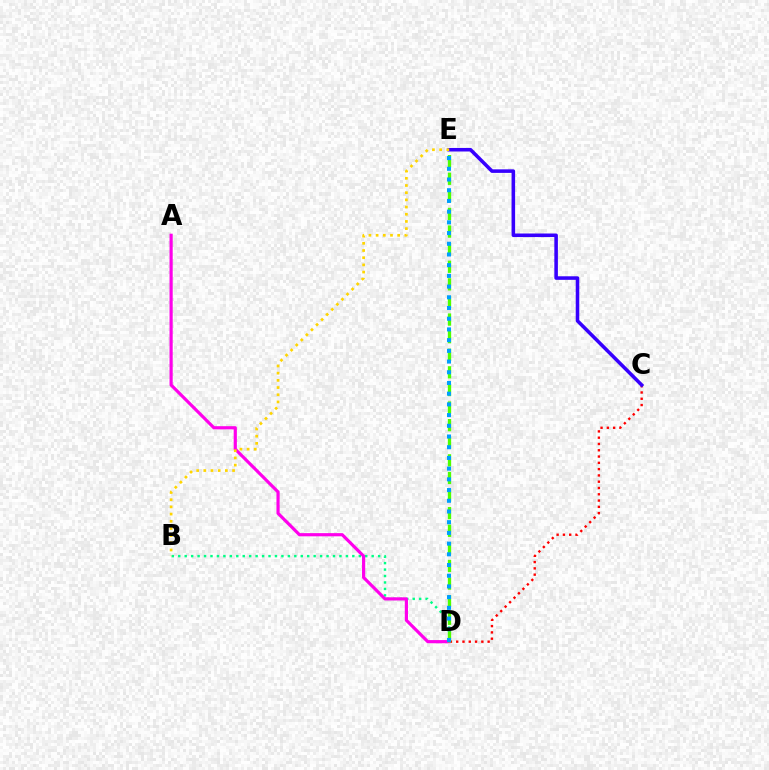{('B', 'D'): [{'color': '#00ff86', 'line_style': 'dotted', 'thickness': 1.75}], ('C', 'D'): [{'color': '#ff0000', 'line_style': 'dotted', 'thickness': 1.71}], ('A', 'D'): [{'color': '#ff00ed', 'line_style': 'solid', 'thickness': 2.29}], ('D', 'E'): [{'color': '#4fff00', 'line_style': 'dashed', 'thickness': 2.39}, {'color': '#009eff', 'line_style': 'dotted', 'thickness': 2.91}], ('C', 'E'): [{'color': '#3700ff', 'line_style': 'solid', 'thickness': 2.56}], ('B', 'E'): [{'color': '#ffd500', 'line_style': 'dotted', 'thickness': 1.95}]}